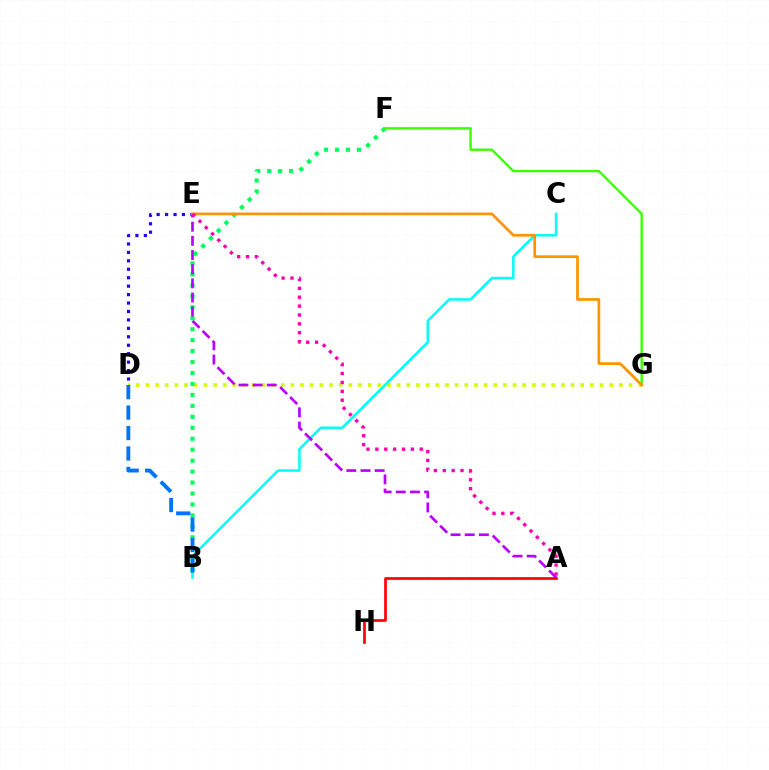{('B', 'C'): [{'color': '#00fff6', 'line_style': 'solid', 'thickness': 1.82}], ('D', 'G'): [{'color': '#d1ff00', 'line_style': 'dotted', 'thickness': 2.63}], ('B', 'F'): [{'color': '#00ff5c', 'line_style': 'dotted', 'thickness': 2.98}], ('F', 'G'): [{'color': '#3dff00', 'line_style': 'solid', 'thickness': 1.73}], ('D', 'E'): [{'color': '#2500ff', 'line_style': 'dotted', 'thickness': 2.29}], ('A', 'E'): [{'color': '#b900ff', 'line_style': 'dashed', 'thickness': 1.92}, {'color': '#ff00ac', 'line_style': 'dotted', 'thickness': 2.41}], ('E', 'G'): [{'color': '#ff9400', 'line_style': 'solid', 'thickness': 1.95}], ('A', 'H'): [{'color': '#ff0000', 'line_style': 'solid', 'thickness': 1.93}], ('B', 'D'): [{'color': '#0074ff', 'line_style': 'dashed', 'thickness': 2.78}]}